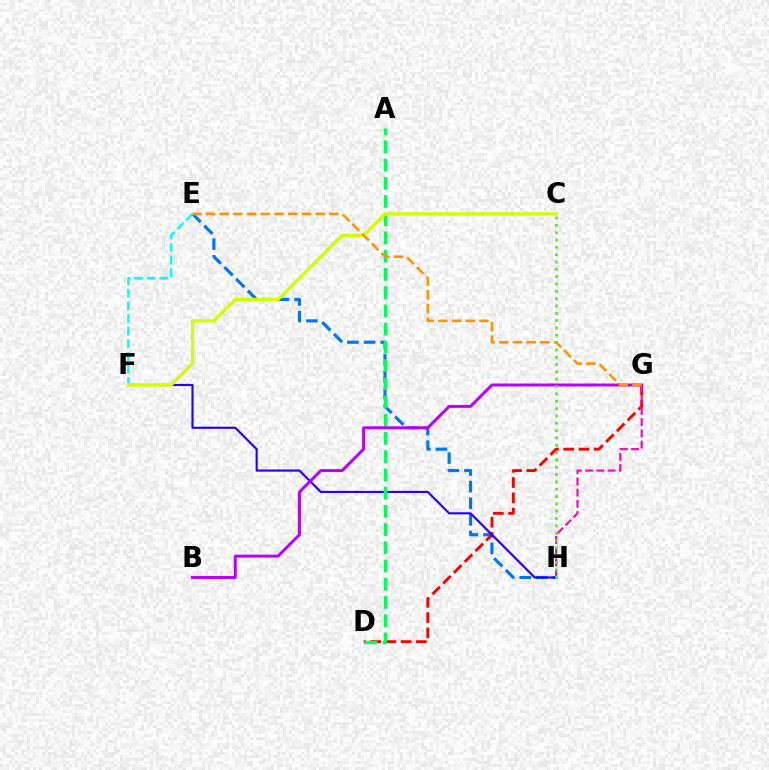{('E', 'H'): [{'color': '#0074ff', 'line_style': 'dashed', 'thickness': 2.26}], ('D', 'G'): [{'color': '#ff0000', 'line_style': 'dashed', 'thickness': 2.07}], ('G', 'H'): [{'color': '#ff00ac', 'line_style': 'dashed', 'thickness': 1.52}], ('E', 'F'): [{'color': '#00fff6', 'line_style': 'dashed', 'thickness': 1.72}], ('F', 'H'): [{'color': '#2500ff', 'line_style': 'solid', 'thickness': 1.55}], ('A', 'D'): [{'color': '#00ff5c', 'line_style': 'dashed', 'thickness': 2.48}], ('C', 'F'): [{'color': '#d1ff00', 'line_style': 'solid', 'thickness': 2.35}], ('B', 'G'): [{'color': '#b900ff', 'line_style': 'solid', 'thickness': 2.13}], ('E', 'G'): [{'color': '#ff9400', 'line_style': 'dashed', 'thickness': 1.86}], ('C', 'H'): [{'color': '#3dff00', 'line_style': 'dotted', 'thickness': 1.99}]}